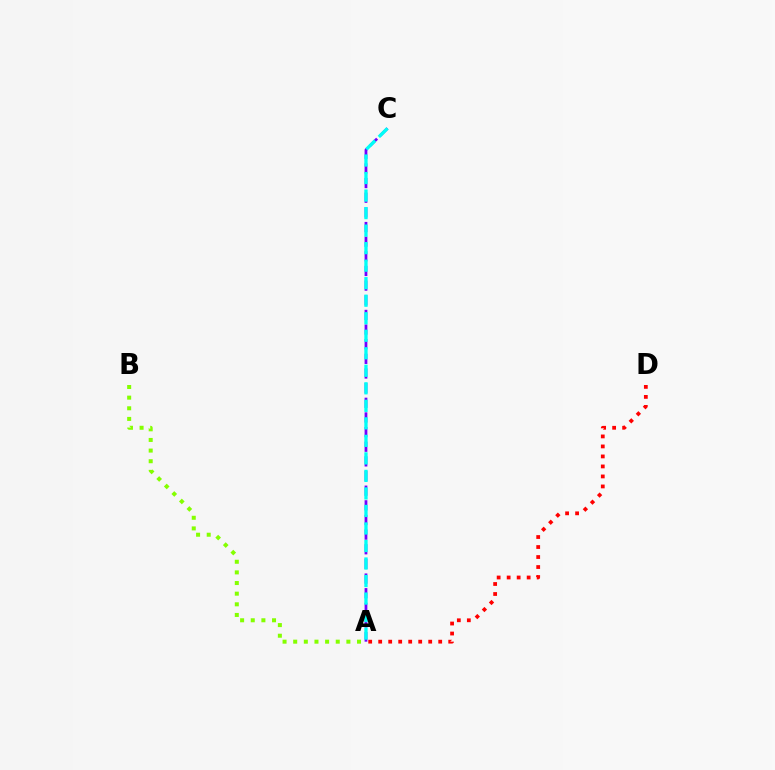{('A', 'B'): [{'color': '#84ff00', 'line_style': 'dotted', 'thickness': 2.89}], ('A', 'C'): [{'color': '#7200ff', 'line_style': 'dashed', 'thickness': 1.99}, {'color': '#00fff6', 'line_style': 'dashed', 'thickness': 2.38}], ('A', 'D'): [{'color': '#ff0000', 'line_style': 'dotted', 'thickness': 2.72}]}